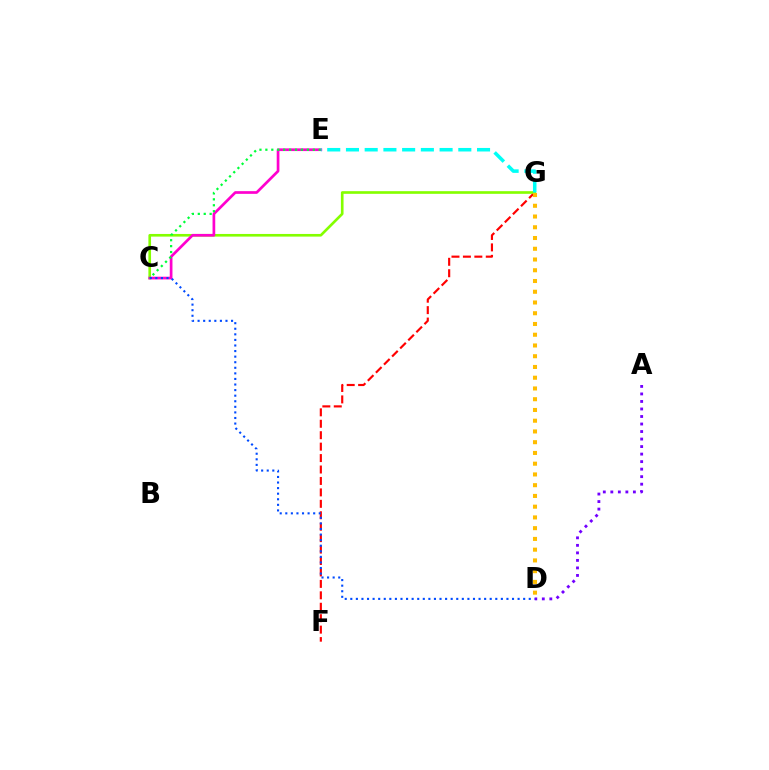{('F', 'G'): [{'color': '#ff0000', 'line_style': 'dashed', 'thickness': 1.55}], ('C', 'G'): [{'color': '#84ff00', 'line_style': 'solid', 'thickness': 1.91}], ('C', 'E'): [{'color': '#ff00cf', 'line_style': 'solid', 'thickness': 1.94}, {'color': '#00ff39', 'line_style': 'dotted', 'thickness': 1.61}], ('D', 'G'): [{'color': '#ffbd00', 'line_style': 'dotted', 'thickness': 2.92}], ('C', 'D'): [{'color': '#004bff', 'line_style': 'dotted', 'thickness': 1.52}], ('A', 'D'): [{'color': '#7200ff', 'line_style': 'dotted', 'thickness': 2.04}], ('E', 'G'): [{'color': '#00fff6', 'line_style': 'dashed', 'thickness': 2.54}]}